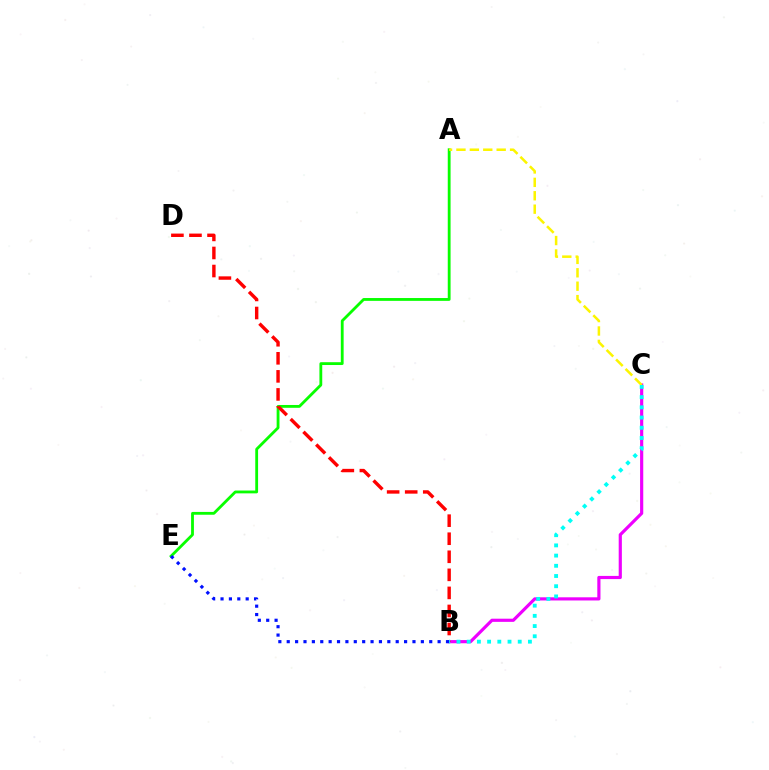{('A', 'E'): [{'color': '#08ff00', 'line_style': 'solid', 'thickness': 2.03}], ('B', 'C'): [{'color': '#ee00ff', 'line_style': 'solid', 'thickness': 2.28}, {'color': '#00fff6', 'line_style': 'dotted', 'thickness': 2.77}], ('B', 'D'): [{'color': '#ff0000', 'line_style': 'dashed', 'thickness': 2.45}], ('A', 'C'): [{'color': '#fcf500', 'line_style': 'dashed', 'thickness': 1.82}], ('B', 'E'): [{'color': '#0010ff', 'line_style': 'dotted', 'thickness': 2.28}]}